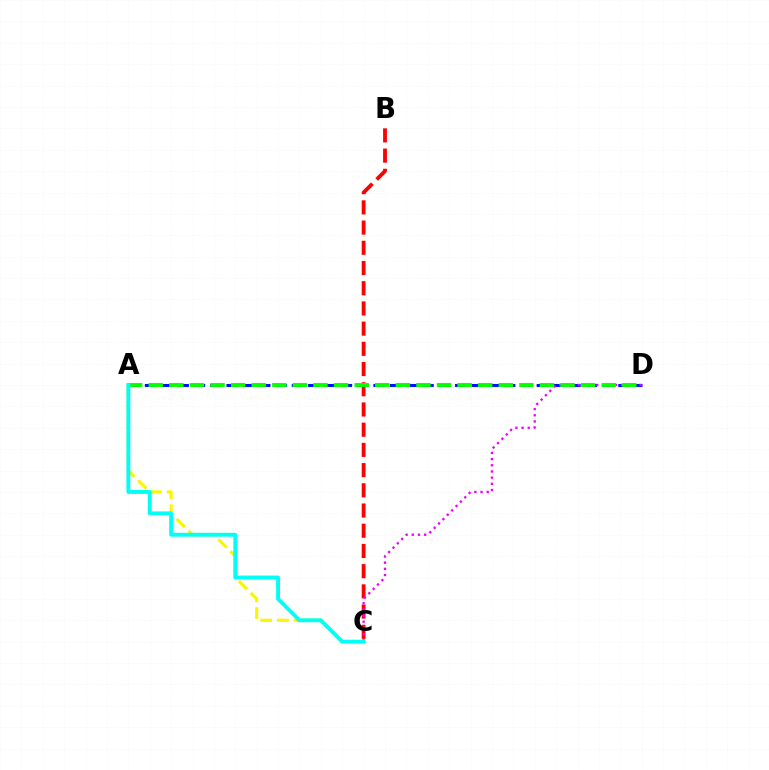{('A', 'C'): [{'color': '#fcf500', 'line_style': 'dashed', 'thickness': 2.28}, {'color': '#00fff6', 'line_style': 'solid', 'thickness': 2.8}], ('A', 'D'): [{'color': '#0010ff', 'line_style': 'dashed', 'thickness': 2.22}, {'color': '#08ff00', 'line_style': 'dashed', 'thickness': 2.8}], ('B', 'C'): [{'color': '#ff0000', 'line_style': 'dashed', 'thickness': 2.75}], ('C', 'D'): [{'color': '#ee00ff', 'line_style': 'dotted', 'thickness': 1.68}]}